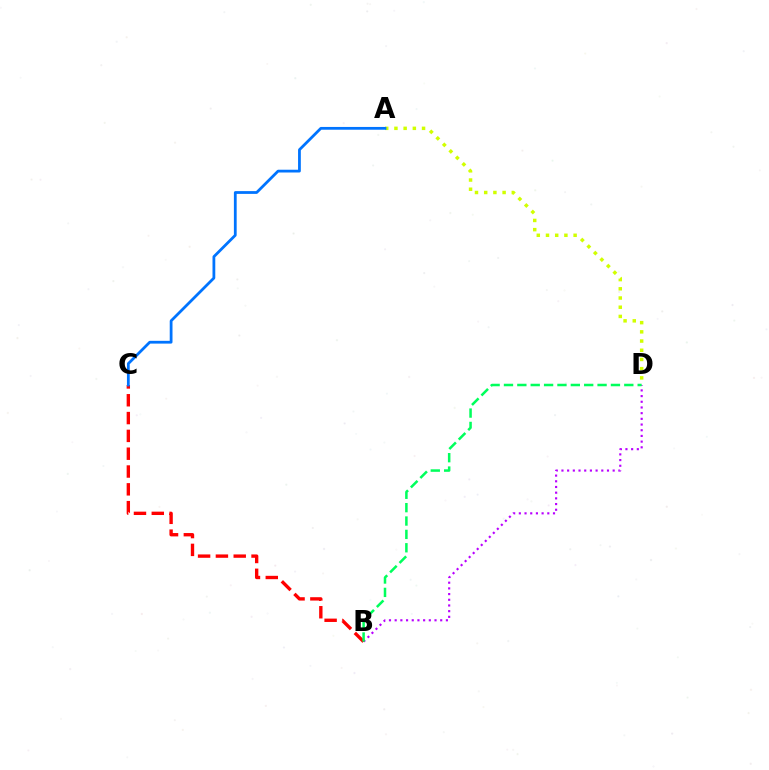{('A', 'D'): [{'color': '#d1ff00', 'line_style': 'dotted', 'thickness': 2.5}], ('B', 'D'): [{'color': '#b900ff', 'line_style': 'dotted', 'thickness': 1.55}, {'color': '#00ff5c', 'line_style': 'dashed', 'thickness': 1.82}], ('B', 'C'): [{'color': '#ff0000', 'line_style': 'dashed', 'thickness': 2.42}], ('A', 'C'): [{'color': '#0074ff', 'line_style': 'solid', 'thickness': 2.0}]}